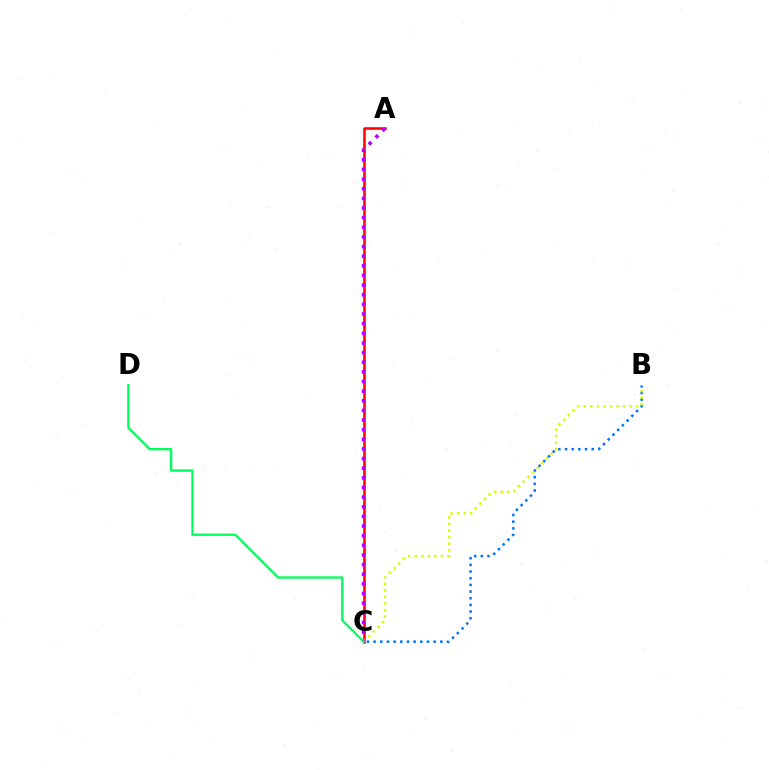{('A', 'C'): [{'color': '#ff0000', 'line_style': 'solid', 'thickness': 1.83}, {'color': '#b900ff', 'line_style': 'dotted', 'thickness': 2.62}], ('B', 'C'): [{'color': '#0074ff', 'line_style': 'dotted', 'thickness': 1.81}, {'color': '#d1ff00', 'line_style': 'dotted', 'thickness': 1.78}], ('C', 'D'): [{'color': '#00ff5c', 'line_style': 'solid', 'thickness': 1.67}]}